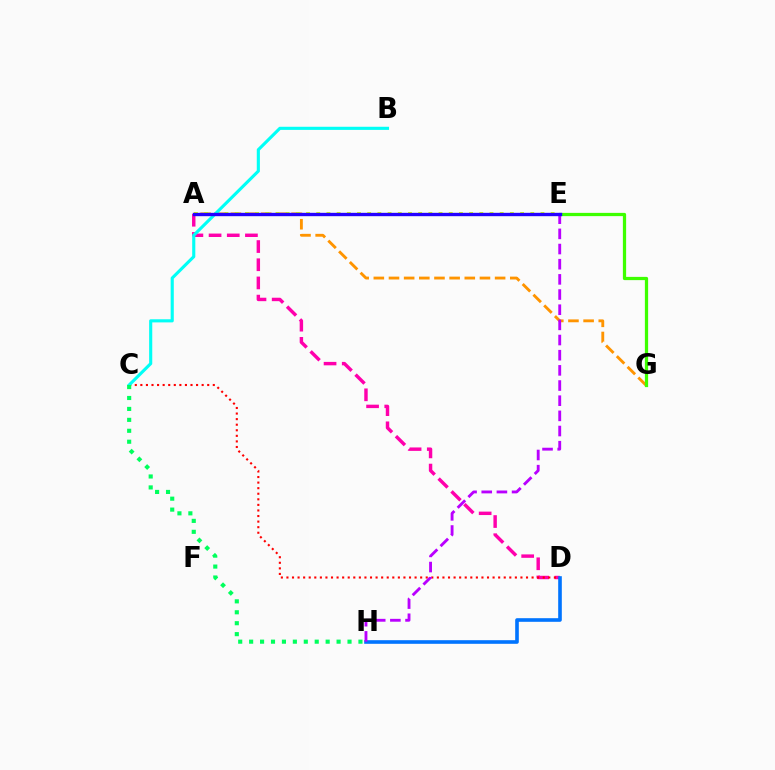{('A', 'D'): [{'color': '#ff00ac', 'line_style': 'dashed', 'thickness': 2.47}], ('A', 'G'): [{'color': '#ff9400', 'line_style': 'dashed', 'thickness': 2.06}], ('E', 'G'): [{'color': '#3dff00', 'line_style': 'solid', 'thickness': 2.34}], ('A', 'E'): [{'color': '#d1ff00', 'line_style': 'dotted', 'thickness': 2.77}, {'color': '#2500ff', 'line_style': 'solid', 'thickness': 2.42}], ('C', 'D'): [{'color': '#ff0000', 'line_style': 'dotted', 'thickness': 1.51}], ('D', 'H'): [{'color': '#0074ff', 'line_style': 'solid', 'thickness': 2.61}], ('B', 'C'): [{'color': '#00fff6', 'line_style': 'solid', 'thickness': 2.25}], ('E', 'H'): [{'color': '#b900ff', 'line_style': 'dashed', 'thickness': 2.06}], ('C', 'H'): [{'color': '#00ff5c', 'line_style': 'dotted', 'thickness': 2.97}]}